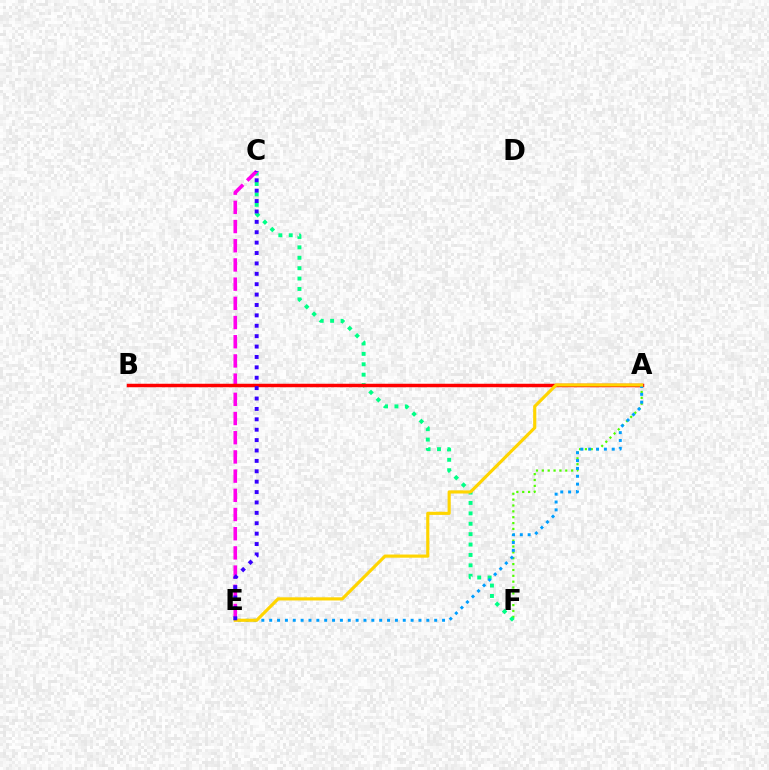{('A', 'F'): [{'color': '#4fff00', 'line_style': 'dotted', 'thickness': 1.59}], ('C', 'F'): [{'color': '#00ff86', 'line_style': 'dotted', 'thickness': 2.83}], ('C', 'E'): [{'color': '#ff00ed', 'line_style': 'dashed', 'thickness': 2.61}, {'color': '#3700ff', 'line_style': 'dotted', 'thickness': 2.82}], ('A', 'B'): [{'color': '#ff0000', 'line_style': 'solid', 'thickness': 2.5}], ('A', 'E'): [{'color': '#009eff', 'line_style': 'dotted', 'thickness': 2.13}, {'color': '#ffd500', 'line_style': 'solid', 'thickness': 2.27}]}